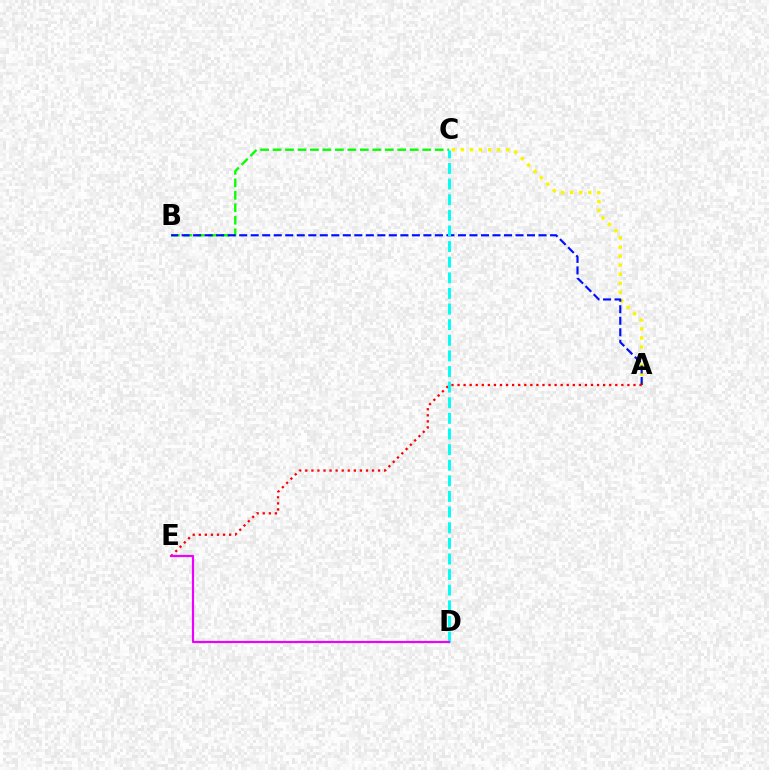{('B', 'C'): [{'color': '#08ff00', 'line_style': 'dashed', 'thickness': 1.69}], ('A', 'C'): [{'color': '#fcf500', 'line_style': 'dotted', 'thickness': 2.46}], ('A', 'B'): [{'color': '#0010ff', 'line_style': 'dashed', 'thickness': 1.56}], ('A', 'E'): [{'color': '#ff0000', 'line_style': 'dotted', 'thickness': 1.65}], ('C', 'D'): [{'color': '#00fff6', 'line_style': 'dashed', 'thickness': 2.12}], ('D', 'E'): [{'color': '#ee00ff', 'line_style': 'solid', 'thickness': 1.56}]}